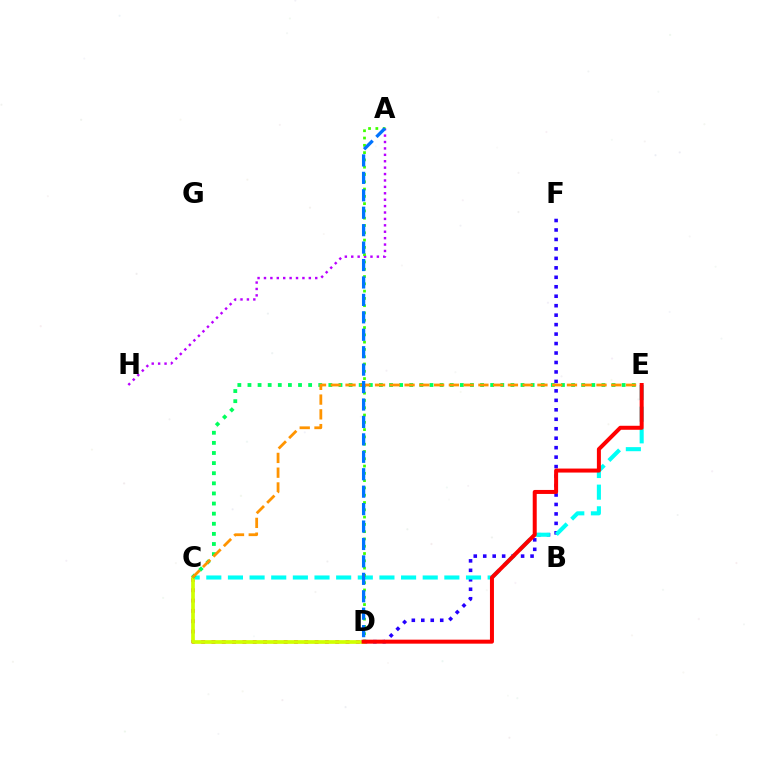{('C', 'D'): [{'color': '#ff00ac', 'line_style': 'dotted', 'thickness': 2.8}, {'color': '#d1ff00', 'line_style': 'solid', 'thickness': 2.66}], ('D', 'F'): [{'color': '#2500ff', 'line_style': 'dotted', 'thickness': 2.57}], ('A', 'H'): [{'color': '#b900ff', 'line_style': 'dotted', 'thickness': 1.74}], ('C', 'E'): [{'color': '#00fff6', 'line_style': 'dashed', 'thickness': 2.94}, {'color': '#00ff5c', 'line_style': 'dotted', 'thickness': 2.75}, {'color': '#ff9400', 'line_style': 'dashed', 'thickness': 2.01}], ('A', 'D'): [{'color': '#3dff00', 'line_style': 'dotted', 'thickness': 1.98}, {'color': '#0074ff', 'line_style': 'dashed', 'thickness': 2.37}], ('D', 'E'): [{'color': '#ff0000', 'line_style': 'solid', 'thickness': 2.88}]}